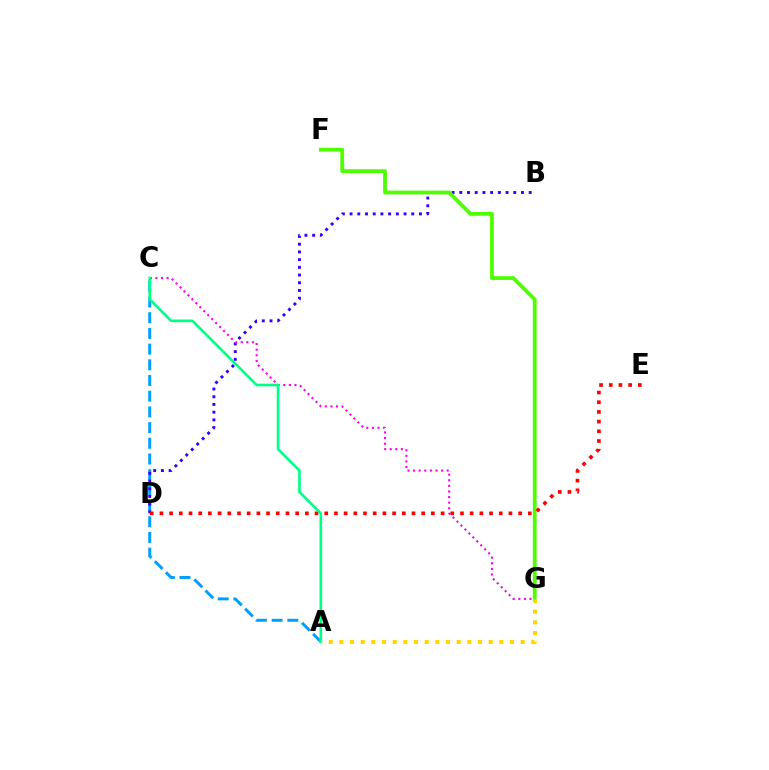{('A', 'C'): [{'color': '#009eff', 'line_style': 'dashed', 'thickness': 2.13}, {'color': '#00ff86', 'line_style': 'solid', 'thickness': 1.91}], ('B', 'D'): [{'color': '#3700ff', 'line_style': 'dotted', 'thickness': 2.1}], ('F', 'G'): [{'color': '#4fff00', 'line_style': 'solid', 'thickness': 2.73}], ('D', 'E'): [{'color': '#ff0000', 'line_style': 'dotted', 'thickness': 2.63}], ('C', 'G'): [{'color': '#ff00ed', 'line_style': 'dotted', 'thickness': 1.52}], ('A', 'G'): [{'color': '#ffd500', 'line_style': 'dotted', 'thickness': 2.9}]}